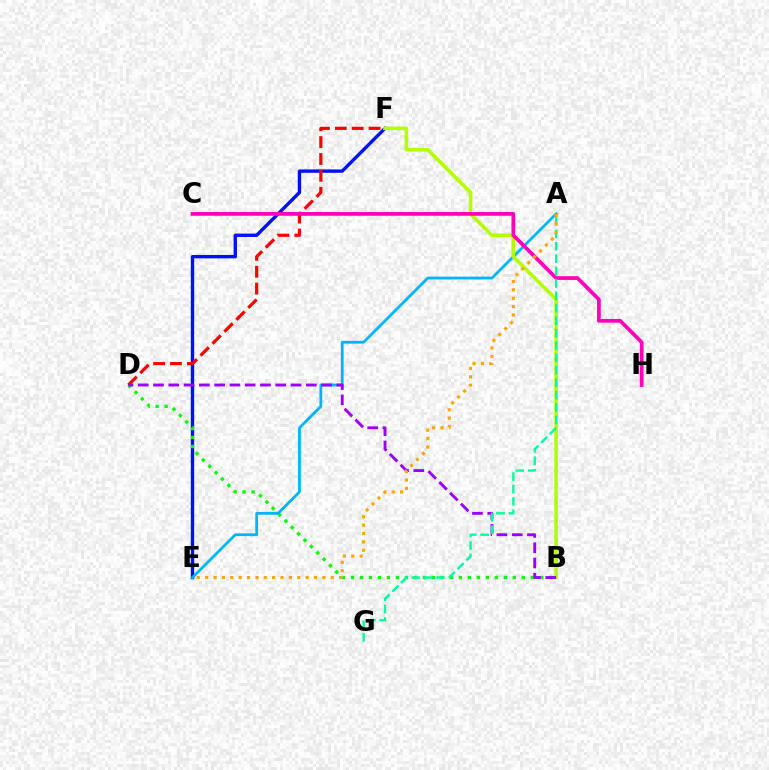{('E', 'F'): [{'color': '#0010ff', 'line_style': 'solid', 'thickness': 2.43}], ('B', 'D'): [{'color': '#08ff00', 'line_style': 'dotted', 'thickness': 2.44}, {'color': '#9b00ff', 'line_style': 'dashed', 'thickness': 2.08}], ('A', 'E'): [{'color': '#00b5ff', 'line_style': 'solid', 'thickness': 2.01}, {'color': '#ffa500', 'line_style': 'dotted', 'thickness': 2.27}], ('D', 'F'): [{'color': '#ff0000', 'line_style': 'dashed', 'thickness': 2.29}], ('B', 'F'): [{'color': '#b3ff00', 'line_style': 'solid', 'thickness': 2.6}], ('C', 'H'): [{'color': '#ff00bd', 'line_style': 'solid', 'thickness': 2.69}], ('A', 'G'): [{'color': '#00ff9d', 'line_style': 'dashed', 'thickness': 1.69}]}